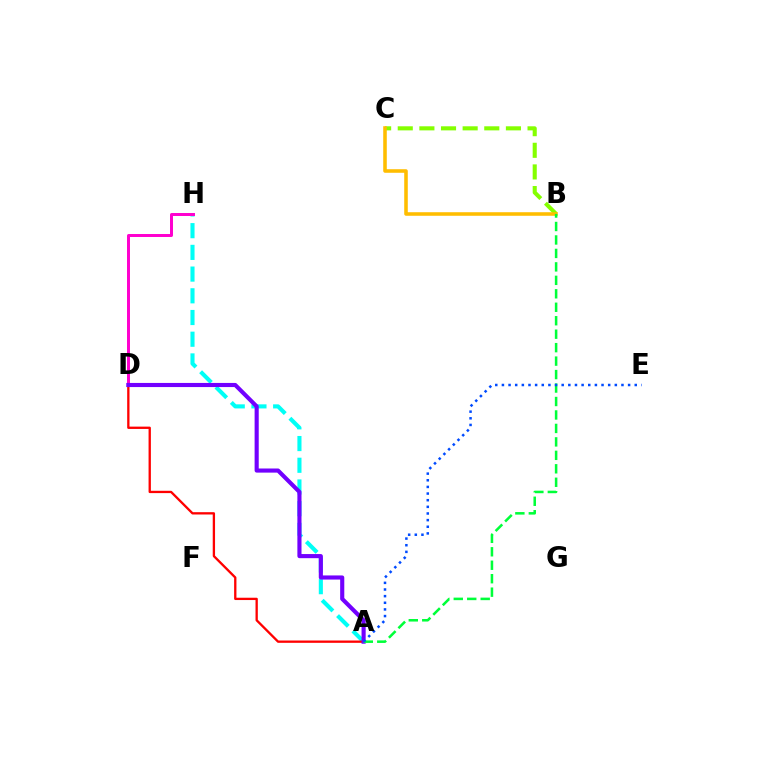{('B', 'C'): [{'color': '#84ff00', 'line_style': 'dashed', 'thickness': 2.94}, {'color': '#ffbd00', 'line_style': 'solid', 'thickness': 2.56}], ('A', 'H'): [{'color': '#00fff6', 'line_style': 'dashed', 'thickness': 2.95}], ('D', 'H'): [{'color': '#ff00cf', 'line_style': 'solid', 'thickness': 2.14}], ('A', 'D'): [{'color': '#ff0000', 'line_style': 'solid', 'thickness': 1.67}, {'color': '#7200ff', 'line_style': 'solid', 'thickness': 2.97}], ('A', 'B'): [{'color': '#00ff39', 'line_style': 'dashed', 'thickness': 1.83}], ('A', 'E'): [{'color': '#004bff', 'line_style': 'dotted', 'thickness': 1.8}]}